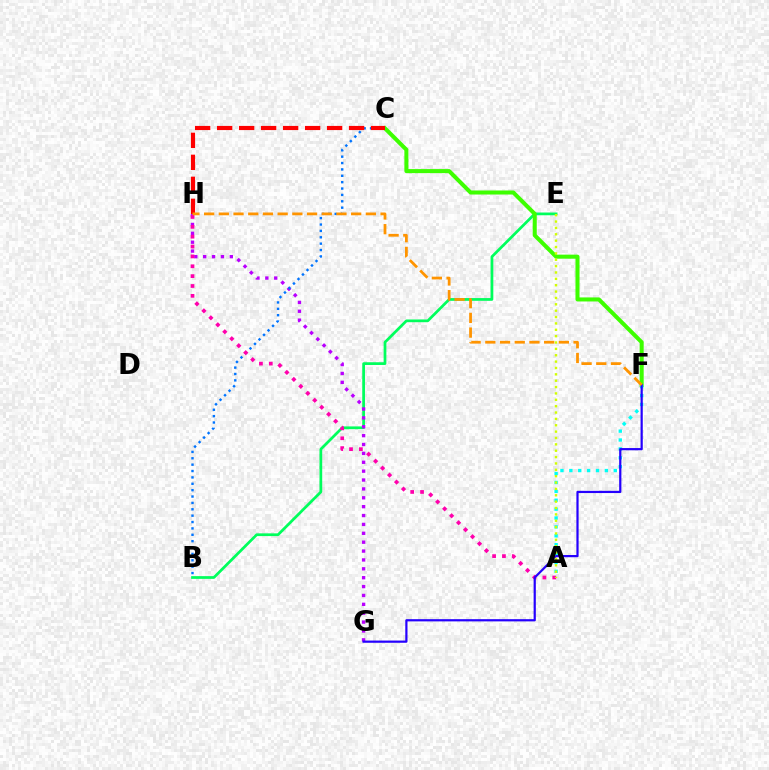{('B', 'E'): [{'color': '#00ff5c', 'line_style': 'solid', 'thickness': 1.97}], ('C', 'F'): [{'color': '#3dff00', 'line_style': 'solid', 'thickness': 2.91}], ('G', 'H'): [{'color': '#b900ff', 'line_style': 'dotted', 'thickness': 2.41}], ('B', 'C'): [{'color': '#0074ff', 'line_style': 'dotted', 'thickness': 1.73}], ('A', 'H'): [{'color': '#ff00ac', 'line_style': 'dotted', 'thickness': 2.68}], ('A', 'F'): [{'color': '#00fff6', 'line_style': 'dotted', 'thickness': 2.41}], ('F', 'G'): [{'color': '#2500ff', 'line_style': 'solid', 'thickness': 1.59}], ('C', 'H'): [{'color': '#ff0000', 'line_style': 'dashed', 'thickness': 2.99}], ('F', 'H'): [{'color': '#ff9400', 'line_style': 'dashed', 'thickness': 2.0}], ('A', 'E'): [{'color': '#d1ff00', 'line_style': 'dotted', 'thickness': 1.73}]}